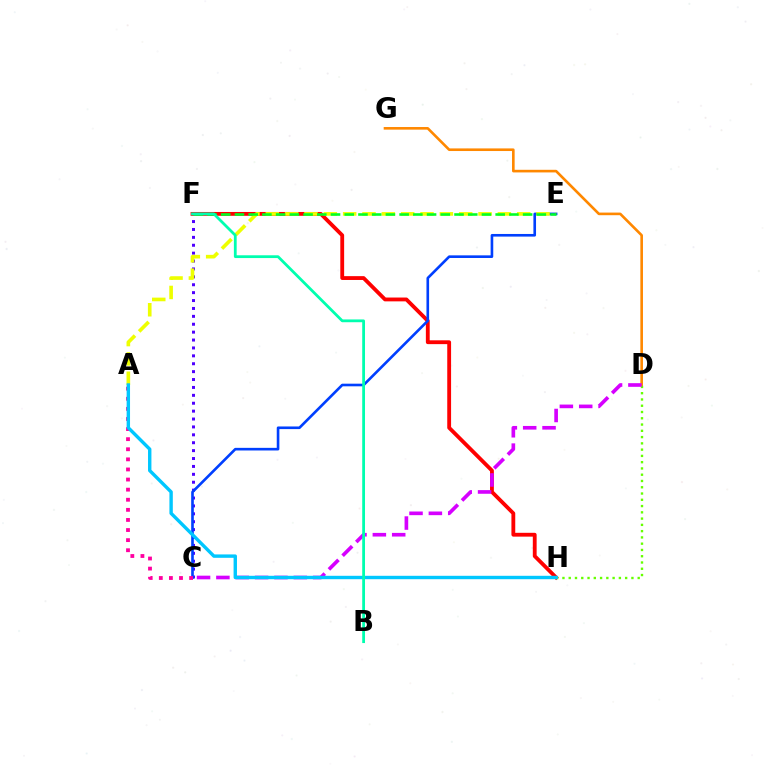{('C', 'F'): [{'color': '#4f00ff', 'line_style': 'dotted', 'thickness': 2.15}], ('F', 'H'): [{'color': '#ff0000', 'line_style': 'solid', 'thickness': 2.76}], ('D', 'G'): [{'color': '#ff8800', 'line_style': 'solid', 'thickness': 1.89}], ('C', 'E'): [{'color': '#003fff', 'line_style': 'solid', 'thickness': 1.89}], ('A', 'E'): [{'color': '#eeff00', 'line_style': 'dashed', 'thickness': 2.63}], ('A', 'C'): [{'color': '#ff00a0', 'line_style': 'dotted', 'thickness': 2.74}], ('D', 'H'): [{'color': '#66ff00', 'line_style': 'dotted', 'thickness': 1.7}], ('C', 'D'): [{'color': '#d600ff', 'line_style': 'dashed', 'thickness': 2.63}], ('A', 'H'): [{'color': '#00c7ff', 'line_style': 'solid', 'thickness': 2.45}], ('E', 'F'): [{'color': '#00ff27', 'line_style': 'dashed', 'thickness': 1.86}], ('B', 'F'): [{'color': '#00ffaf', 'line_style': 'solid', 'thickness': 2.0}]}